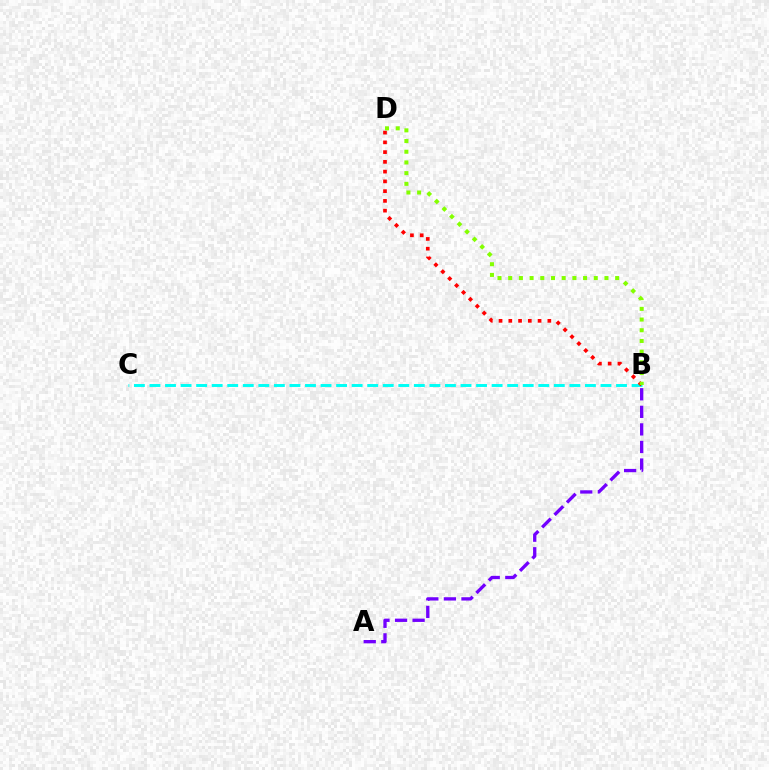{('A', 'B'): [{'color': '#7200ff', 'line_style': 'dashed', 'thickness': 2.39}], ('B', 'C'): [{'color': '#00fff6', 'line_style': 'dashed', 'thickness': 2.11}], ('B', 'D'): [{'color': '#ff0000', 'line_style': 'dotted', 'thickness': 2.65}, {'color': '#84ff00', 'line_style': 'dotted', 'thickness': 2.91}]}